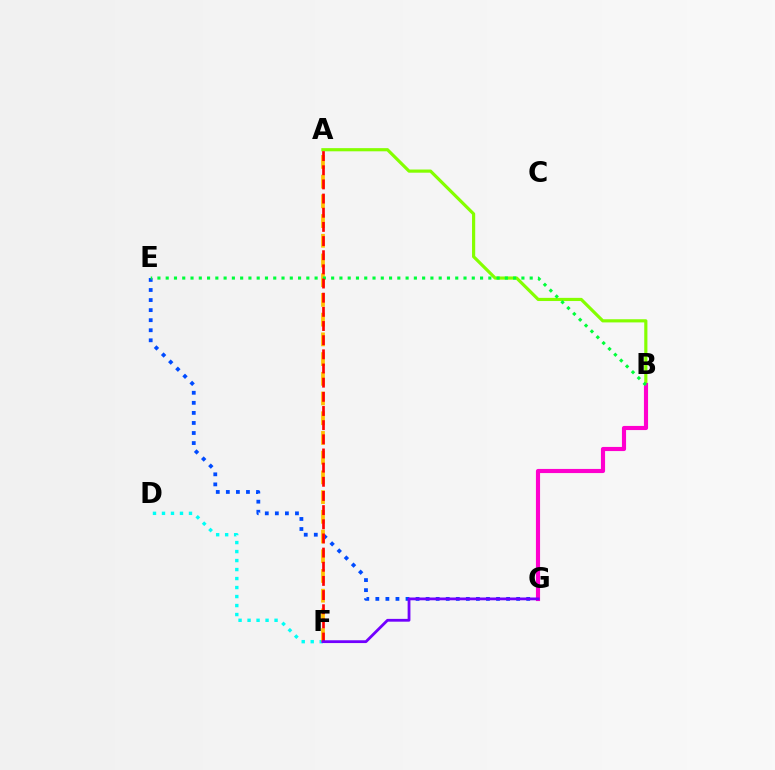{('D', 'F'): [{'color': '#00fff6', 'line_style': 'dotted', 'thickness': 2.44}], ('E', 'G'): [{'color': '#004bff', 'line_style': 'dotted', 'thickness': 2.73}], ('A', 'B'): [{'color': '#84ff00', 'line_style': 'solid', 'thickness': 2.28}], ('B', 'G'): [{'color': '#ff00cf', 'line_style': 'solid', 'thickness': 2.98}], ('A', 'F'): [{'color': '#ffbd00', 'line_style': 'dashed', 'thickness': 2.68}, {'color': '#ff0000', 'line_style': 'dashed', 'thickness': 1.92}], ('B', 'E'): [{'color': '#00ff39', 'line_style': 'dotted', 'thickness': 2.25}], ('F', 'G'): [{'color': '#7200ff', 'line_style': 'solid', 'thickness': 2.01}]}